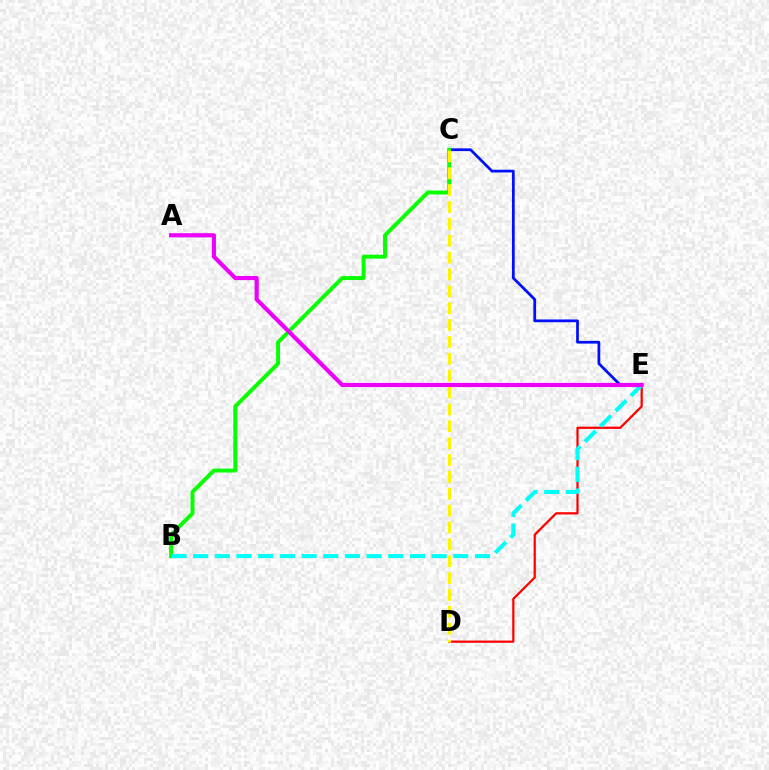{('C', 'E'): [{'color': '#0010ff', 'line_style': 'solid', 'thickness': 1.98}], ('D', 'E'): [{'color': '#ff0000', 'line_style': 'solid', 'thickness': 1.61}], ('B', 'C'): [{'color': '#08ff00', 'line_style': 'solid', 'thickness': 2.83}], ('B', 'E'): [{'color': '#00fff6', 'line_style': 'dashed', 'thickness': 2.94}], ('C', 'D'): [{'color': '#fcf500', 'line_style': 'dashed', 'thickness': 2.29}], ('A', 'E'): [{'color': '#ee00ff', 'line_style': 'solid', 'thickness': 2.98}]}